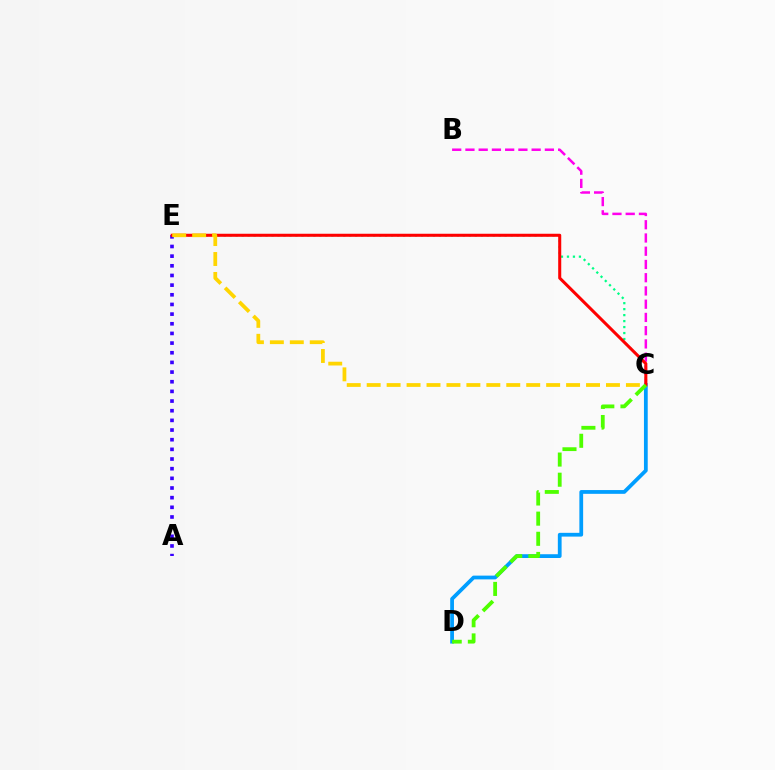{('C', 'E'): [{'color': '#00ff86', 'line_style': 'dotted', 'thickness': 1.62}, {'color': '#ff0000', 'line_style': 'solid', 'thickness': 2.19}, {'color': '#ffd500', 'line_style': 'dashed', 'thickness': 2.71}], ('C', 'D'): [{'color': '#009eff', 'line_style': 'solid', 'thickness': 2.71}, {'color': '#4fff00', 'line_style': 'dashed', 'thickness': 2.74}], ('B', 'C'): [{'color': '#ff00ed', 'line_style': 'dashed', 'thickness': 1.8}], ('A', 'E'): [{'color': '#3700ff', 'line_style': 'dotted', 'thickness': 2.62}]}